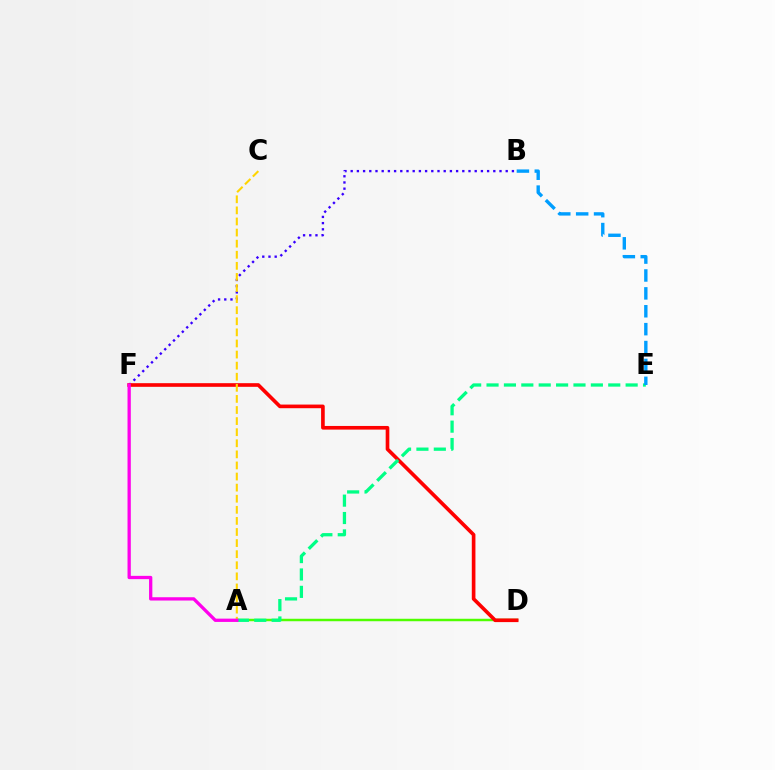{('A', 'D'): [{'color': '#4fff00', 'line_style': 'solid', 'thickness': 1.78}], ('B', 'F'): [{'color': '#3700ff', 'line_style': 'dotted', 'thickness': 1.68}], ('D', 'F'): [{'color': '#ff0000', 'line_style': 'solid', 'thickness': 2.62}], ('A', 'E'): [{'color': '#00ff86', 'line_style': 'dashed', 'thickness': 2.36}], ('A', 'C'): [{'color': '#ffd500', 'line_style': 'dashed', 'thickness': 1.51}], ('A', 'F'): [{'color': '#ff00ed', 'line_style': 'solid', 'thickness': 2.37}], ('B', 'E'): [{'color': '#009eff', 'line_style': 'dashed', 'thickness': 2.43}]}